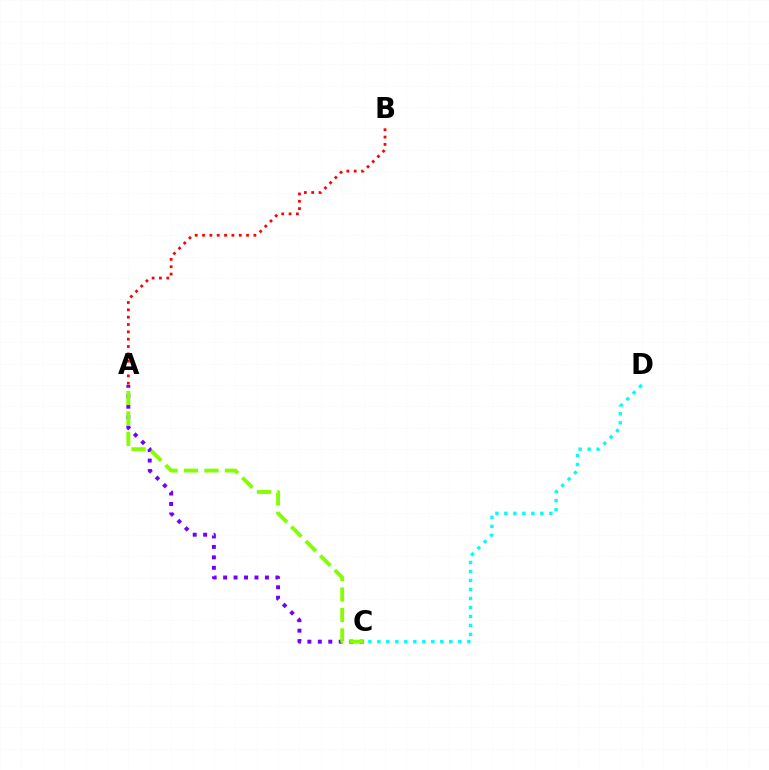{('A', 'C'): [{'color': '#7200ff', 'line_style': 'dotted', 'thickness': 2.84}, {'color': '#84ff00', 'line_style': 'dashed', 'thickness': 2.78}], ('A', 'B'): [{'color': '#ff0000', 'line_style': 'dotted', 'thickness': 1.99}], ('C', 'D'): [{'color': '#00fff6', 'line_style': 'dotted', 'thickness': 2.44}]}